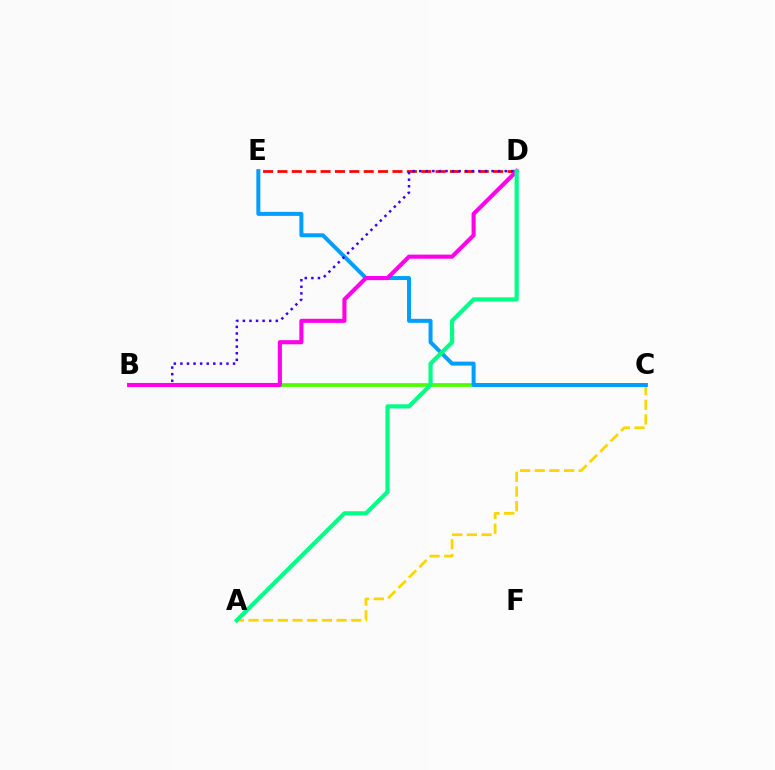{('B', 'C'): [{'color': '#4fff00', 'line_style': 'solid', 'thickness': 2.68}], ('A', 'C'): [{'color': '#ffd500', 'line_style': 'dashed', 'thickness': 1.99}], ('D', 'E'): [{'color': '#ff0000', 'line_style': 'dashed', 'thickness': 1.95}], ('C', 'E'): [{'color': '#009eff', 'line_style': 'solid', 'thickness': 2.87}], ('B', 'D'): [{'color': '#3700ff', 'line_style': 'dotted', 'thickness': 1.79}, {'color': '#ff00ed', 'line_style': 'solid', 'thickness': 2.95}], ('A', 'D'): [{'color': '#00ff86', 'line_style': 'solid', 'thickness': 3.0}]}